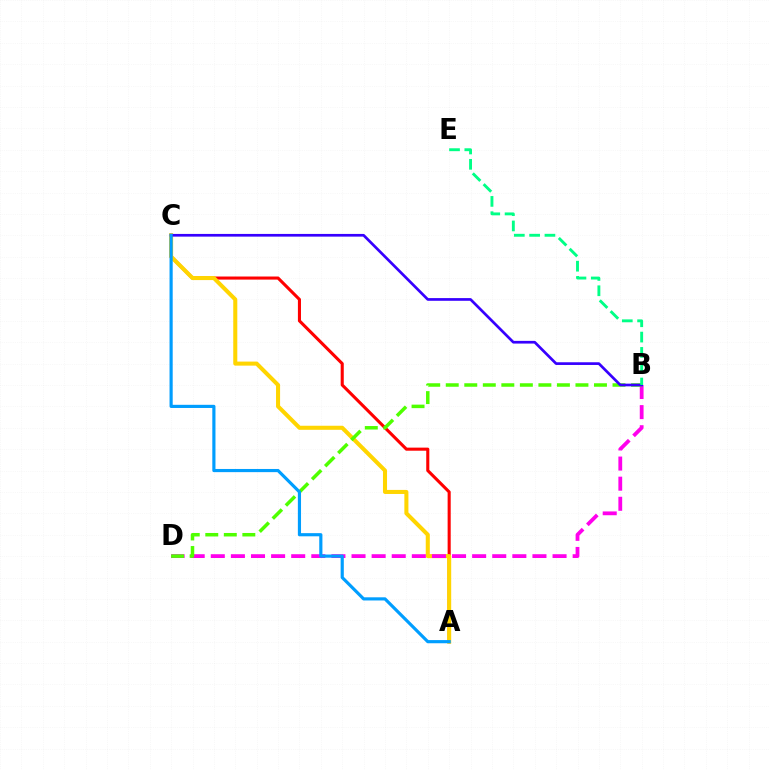{('A', 'C'): [{'color': '#ff0000', 'line_style': 'solid', 'thickness': 2.22}, {'color': '#ffd500', 'line_style': 'solid', 'thickness': 2.92}, {'color': '#009eff', 'line_style': 'solid', 'thickness': 2.28}], ('B', 'D'): [{'color': '#ff00ed', 'line_style': 'dashed', 'thickness': 2.73}, {'color': '#4fff00', 'line_style': 'dashed', 'thickness': 2.52}], ('B', 'C'): [{'color': '#3700ff', 'line_style': 'solid', 'thickness': 1.94}], ('B', 'E'): [{'color': '#00ff86', 'line_style': 'dashed', 'thickness': 2.08}]}